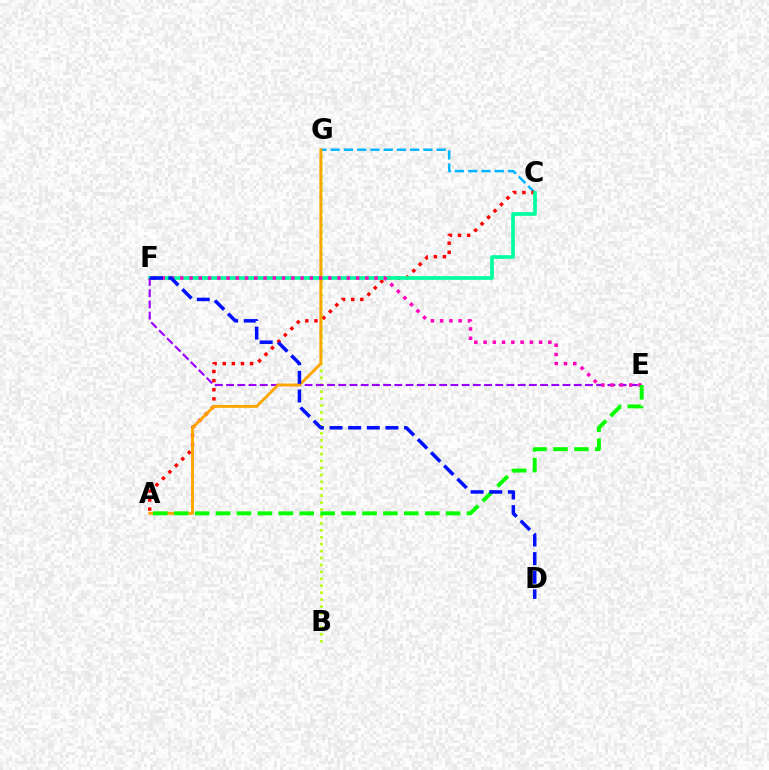{('C', 'G'): [{'color': '#00b5ff', 'line_style': 'dashed', 'thickness': 1.8}], ('B', 'G'): [{'color': '#b3ff00', 'line_style': 'dotted', 'thickness': 1.88}], ('A', 'C'): [{'color': '#ff0000', 'line_style': 'dotted', 'thickness': 2.48}], ('C', 'F'): [{'color': '#00ff9d', 'line_style': 'solid', 'thickness': 2.64}], ('E', 'F'): [{'color': '#9b00ff', 'line_style': 'dashed', 'thickness': 1.52}, {'color': '#ff00bd', 'line_style': 'dotted', 'thickness': 2.51}], ('A', 'G'): [{'color': '#ffa500', 'line_style': 'solid', 'thickness': 2.07}], ('A', 'E'): [{'color': '#08ff00', 'line_style': 'dashed', 'thickness': 2.84}], ('D', 'F'): [{'color': '#0010ff', 'line_style': 'dashed', 'thickness': 2.53}]}